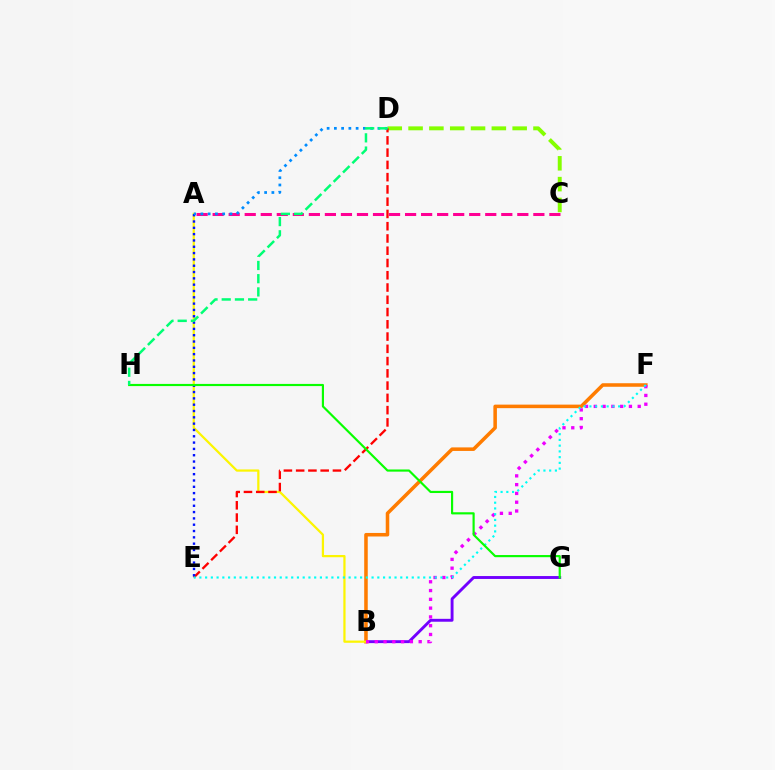{('B', 'G'): [{'color': '#7200ff', 'line_style': 'solid', 'thickness': 2.09}], ('B', 'F'): [{'color': '#ff7c00', 'line_style': 'solid', 'thickness': 2.55}, {'color': '#ee00ff', 'line_style': 'dotted', 'thickness': 2.39}], ('C', 'D'): [{'color': '#84ff00', 'line_style': 'dashed', 'thickness': 2.83}], ('A', 'C'): [{'color': '#ff0094', 'line_style': 'dashed', 'thickness': 2.18}], ('A', 'B'): [{'color': '#fcf500', 'line_style': 'solid', 'thickness': 1.61}], ('D', 'E'): [{'color': '#ff0000', 'line_style': 'dashed', 'thickness': 1.67}], ('A', 'E'): [{'color': '#0010ff', 'line_style': 'dotted', 'thickness': 1.72}], ('E', 'F'): [{'color': '#00fff6', 'line_style': 'dotted', 'thickness': 1.56}], ('G', 'H'): [{'color': '#08ff00', 'line_style': 'solid', 'thickness': 1.56}], ('A', 'D'): [{'color': '#008cff', 'line_style': 'dotted', 'thickness': 1.97}], ('D', 'H'): [{'color': '#00ff74', 'line_style': 'dashed', 'thickness': 1.8}]}